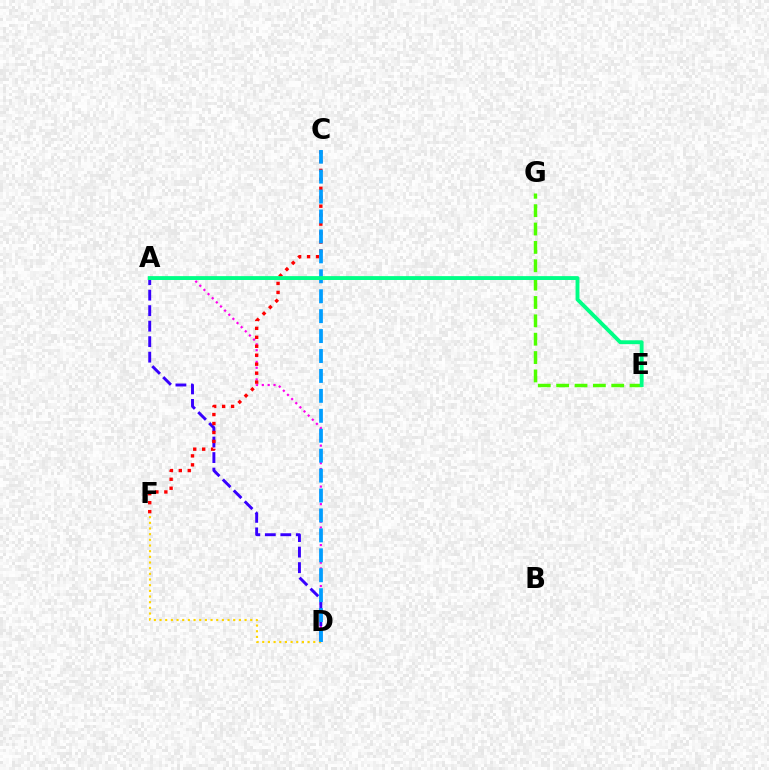{('A', 'D'): [{'color': '#ff00ed', 'line_style': 'dotted', 'thickness': 1.59}, {'color': '#3700ff', 'line_style': 'dashed', 'thickness': 2.11}], ('C', 'F'): [{'color': '#ff0000', 'line_style': 'dotted', 'thickness': 2.43}], ('D', 'F'): [{'color': '#ffd500', 'line_style': 'dotted', 'thickness': 1.54}], ('C', 'D'): [{'color': '#009eff', 'line_style': 'dashed', 'thickness': 2.71}], ('E', 'G'): [{'color': '#4fff00', 'line_style': 'dashed', 'thickness': 2.49}], ('A', 'E'): [{'color': '#00ff86', 'line_style': 'solid', 'thickness': 2.78}]}